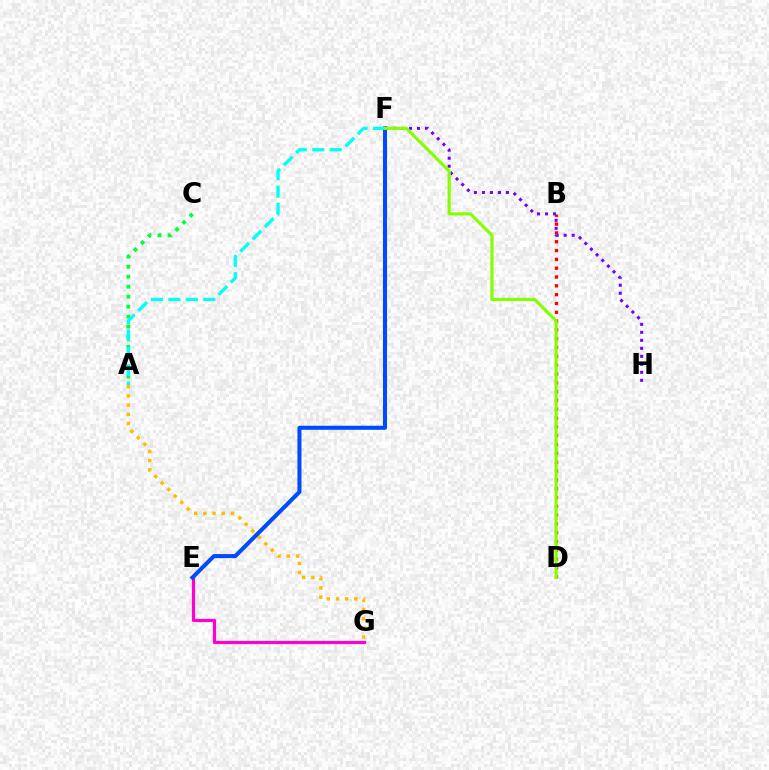{('B', 'D'): [{'color': '#ff0000', 'line_style': 'dotted', 'thickness': 2.4}], ('E', 'G'): [{'color': '#ff00cf', 'line_style': 'solid', 'thickness': 2.3}], ('A', 'C'): [{'color': '#00ff39', 'line_style': 'dotted', 'thickness': 2.72}], ('A', 'G'): [{'color': '#ffbd00', 'line_style': 'dotted', 'thickness': 2.5}], ('E', 'F'): [{'color': '#004bff', 'line_style': 'solid', 'thickness': 2.91}], ('F', 'H'): [{'color': '#7200ff', 'line_style': 'dotted', 'thickness': 2.17}], ('A', 'F'): [{'color': '#00fff6', 'line_style': 'dashed', 'thickness': 2.36}], ('D', 'F'): [{'color': '#84ff00', 'line_style': 'solid', 'thickness': 2.26}]}